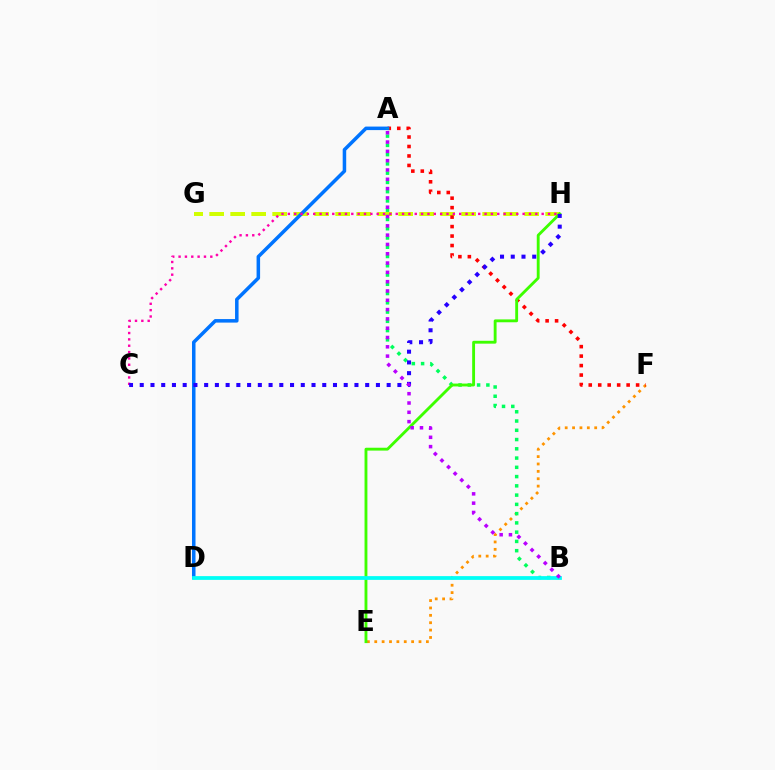{('E', 'F'): [{'color': '#ff9400', 'line_style': 'dotted', 'thickness': 2.0}], ('G', 'H'): [{'color': '#d1ff00', 'line_style': 'dashed', 'thickness': 2.85}], ('A', 'F'): [{'color': '#ff0000', 'line_style': 'dotted', 'thickness': 2.57}], ('A', 'D'): [{'color': '#0074ff', 'line_style': 'solid', 'thickness': 2.53}], ('A', 'B'): [{'color': '#00ff5c', 'line_style': 'dotted', 'thickness': 2.52}, {'color': '#b900ff', 'line_style': 'dotted', 'thickness': 2.53}], ('C', 'H'): [{'color': '#ff00ac', 'line_style': 'dotted', 'thickness': 1.72}, {'color': '#2500ff', 'line_style': 'dotted', 'thickness': 2.92}], ('E', 'H'): [{'color': '#3dff00', 'line_style': 'solid', 'thickness': 2.06}], ('B', 'D'): [{'color': '#00fff6', 'line_style': 'solid', 'thickness': 2.71}]}